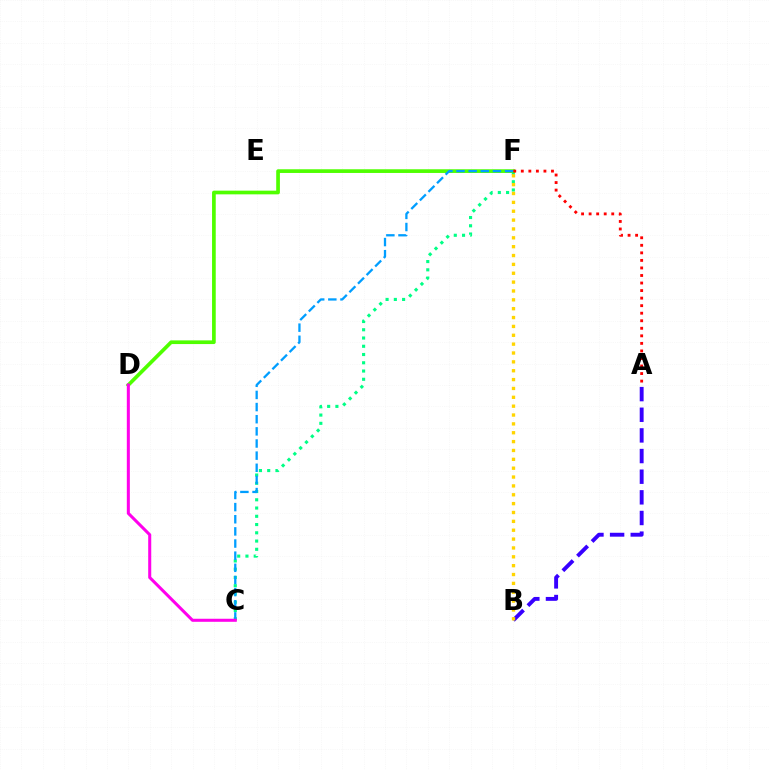{('C', 'F'): [{'color': '#00ff86', 'line_style': 'dotted', 'thickness': 2.24}, {'color': '#009eff', 'line_style': 'dashed', 'thickness': 1.65}], ('A', 'B'): [{'color': '#3700ff', 'line_style': 'dashed', 'thickness': 2.8}], ('D', 'F'): [{'color': '#4fff00', 'line_style': 'solid', 'thickness': 2.66}], ('C', 'D'): [{'color': '#ff00ed', 'line_style': 'solid', 'thickness': 2.19}], ('B', 'F'): [{'color': '#ffd500', 'line_style': 'dotted', 'thickness': 2.41}], ('A', 'F'): [{'color': '#ff0000', 'line_style': 'dotted', 'thickness': 2.05}]}